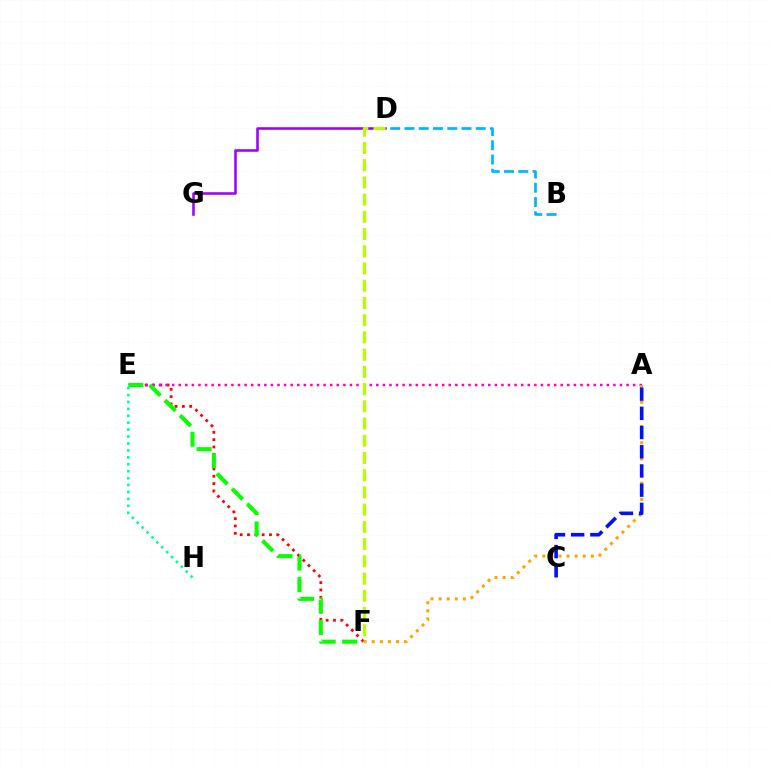{('E', 'F'): [{'color': '#ff0000', 'line_style': 'dotted', 'thickness': 1.99}, {'color': '#08ff00', 'line_style': 'dashed', 'thickness': 2.92}], ('A', 'E'): [{'color': '#ff00bd', 'line_style': 'dotted', 'thickness': 1.79}], ('D', 'G'): [{'color': '#9b00ff', 'line_style': 'solid', 'thickness': 1.83}], ('A', 'F'): [{'color': '#ffa500', 'line_style': 'dotted', 'thickness': 2.2}], ('A', 'C'): [{'color': '#0010ff', 'line_style': 'dashed', 'thickness': 2.61}], ('B', 'D'): [{'color': '#00b5ff', 'line_style': 'dashed', 'thickness': 1.94}], ('D', 'F'): [{'color': '#b3ff00', 'line_style': 'dashed', 'thickness': 2.34}], ('E', 'H'): [{'color': '#00ff9d', 'line_style': 'dotted', 'thickness': 1.88}]}